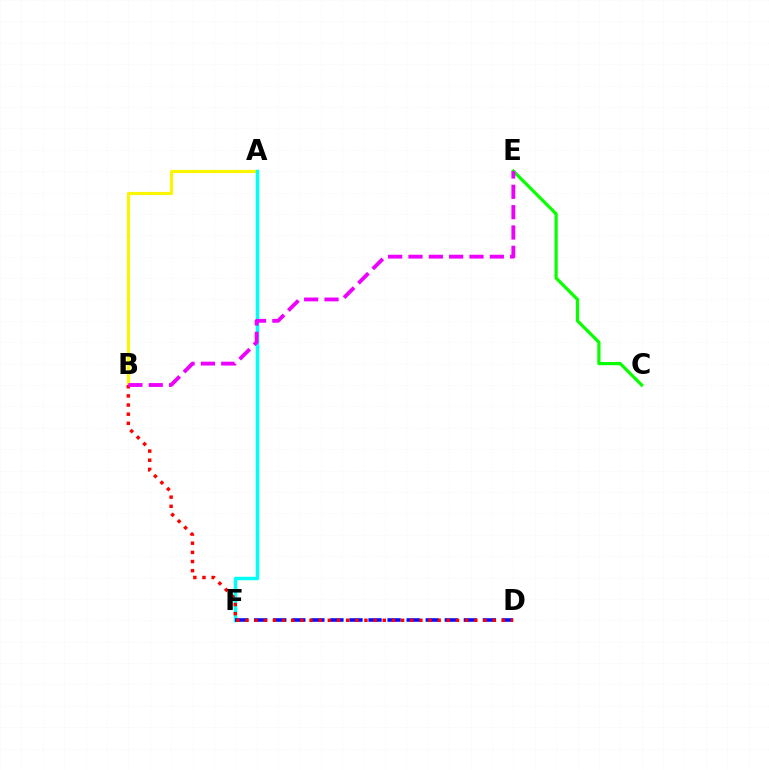{('C', 'E'): [{'color': '#08ff00', 'line_style': 'solid', 'thickness': 2.32}], ('A', 'B'): [{'color': '#fcf500', 'line_style': 'solid', 'thickness': 2.27}], ('A', 'F'): [{'color': '#00fff6', 'line_style': 'solid', 'thickness': 2.5}], ('D', 'F'): [{'color': '#0010ff', 'line_style': 'dashed', 'thickness': 2.59}], ('B', 'D'): [{'color': '#ff0000', 'line_style': 'dotted', 'thickness': 2.49}], ('B', 'E'): [{'color': '#ee00ff', 'line_style': 'dashed', 'thickness': 2.76}]}